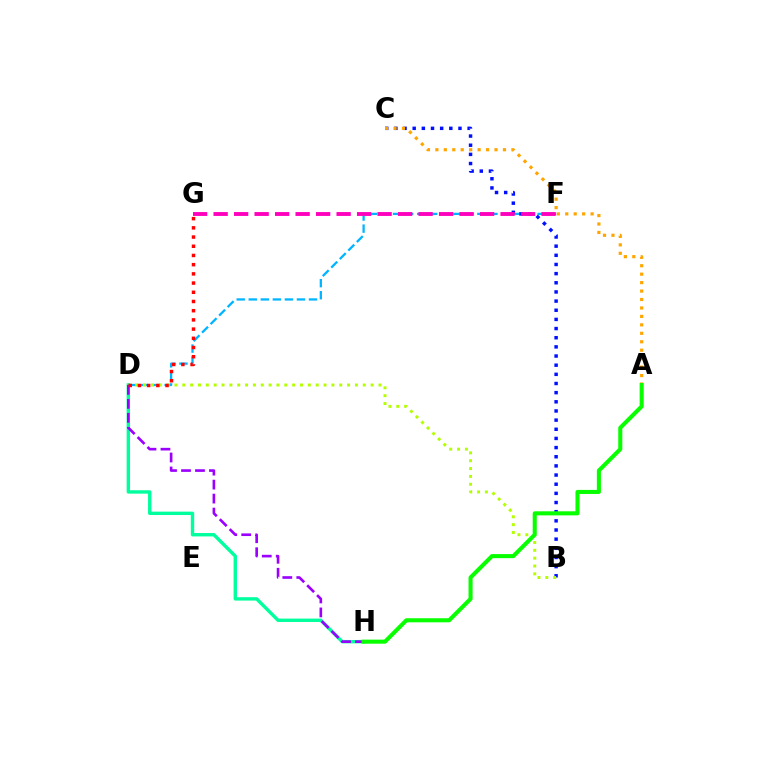{('D', 'F'): [{'color': '#00b5ff', 'line_style': 'dashed', 'thickness': 1.64}], ('B', 'C'): [{'color': '#0010ff', 'line_style': 'dotted', 'thickness': 2.49}], ('B', 'D'): [{'color': '#b3ff00', 'line_style': 'dotted', 'thickness': 2.13}], ('D', 'H'): [{'color': '#00ff9d', 'line_style': 'solid', 'thickness': 2.44}, {'color': '#9b00ff', 'line_style': 'dashed', 'thickness': 1.9}], ('D', 'G'): [{'color': '#ff0000', 'line_style': 'dotted', 'thickness': 2.5}], ('A', 'C'): [{'color': '#ffa500', 'line_style': 'dotted', 'thickness': 2.3}], ('F', 'G'): [{'color': '#ff00bd', 'line_style': 'dashed', 'thickness': 2.78}], ('A', 'H'): [{'color': '#08ff00', 'line_style': 'solid', 'thickness': 2.93}]}